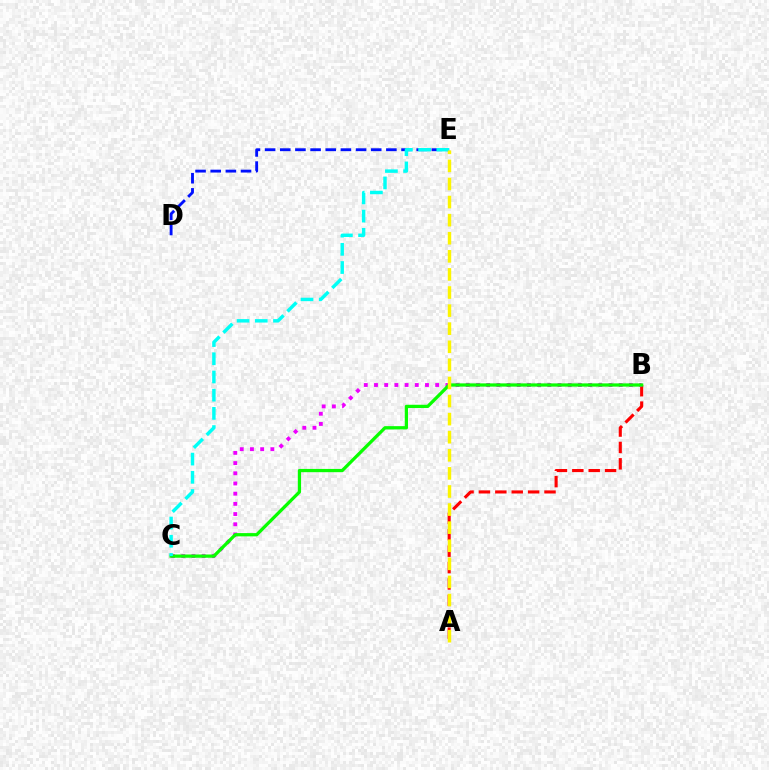{('A', 'B'): [{'color': '#ff0000', 'line_style': 'dashed', 'thickness': 2.23}], ('B', 'C'): [{'color': '#ee00ff', 'line_style': 'dotted', 'thickness': 2.77}, {'color': '#08ff00', 'line_style': 'solid', 'thickness': 2.34}], ('D', 'E'): [{'color': '#0010ff', 'line_style': 'dashed', 'thickness': 2.06}], ('C', 'E'): [{'color': '#00fff6', 'line_style': 'dashed', 'thickness': 2.47}], ('A', 'E'): [{'color': '#fcf500', 'line_style': 'dashed', 'thickness': 2.46}]}